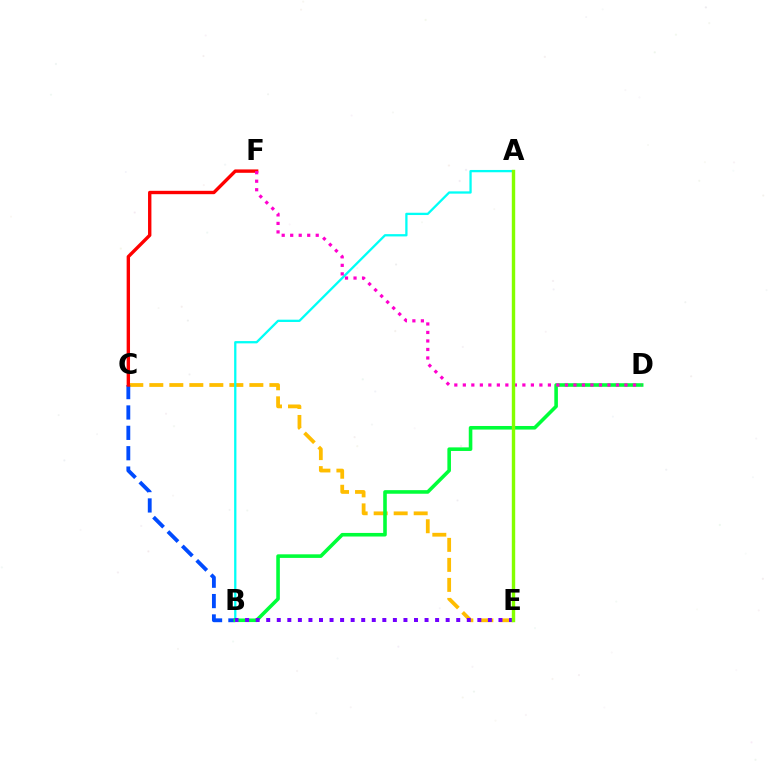{('C', 'E'): [{'color': '#ffbd00', 'line_style': 'dashed', 'thickness': 2.72}], ('A', 'B'): [{'color': '#00fff6', 'line_style': 'solid', 'thickness': 1.65}], ('B', 'C'): [{'color': '#004bff', 'line_style': 'dashed', 'thickness': 2.77}], ('B', 'D'): [{'color': '#00ff39', 'line_style': 'solid', 'thickness': 2.58}], ('C', 'F'): [{'color': '#ff0000', 'line_style': 'solid', 'thickness': 2.43}], ('B', 'E'): [{'color': '#7200ff', 'line_style': 'dotted', 'thickness': 2.87}], ('D', 'F'): [{'color': '#ff00cf', 'line_style': 'dotted', 'thickness': 2.31}], ('A', 'E'): [{'color': '#84ff00', 'line_style': 'solid', 'thickness': 2.45}]}